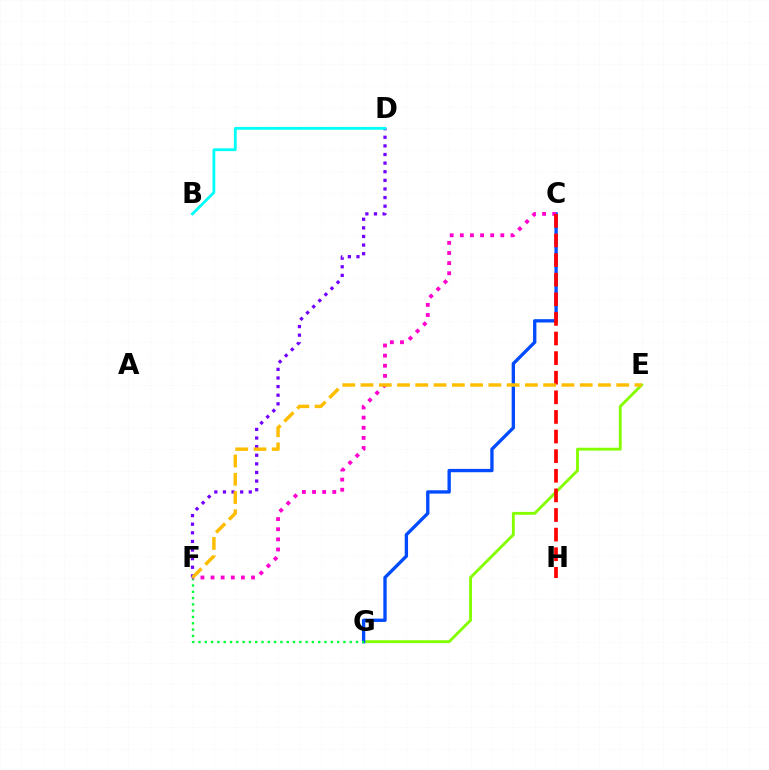{('E', 'G'): [{'color': '#84ff00', 'line_style': 'solid', 'thickness': 2.07}], ('D', 'F'): [{'color': '#7200ff', 'line_style': 'dotted', 'thickness': 2.34}], ('B', 'D'): [{'color': '#00fff6', 'line_style': 'solid', 'thickness': 2.01}], ('C', 'G'): [{'color': '#004bff', 'line_style': 'solid', 'thickness': 2.4}], ('F', 'G'): [{'color': '#00ff39', 'line_style': 'dotted', 'thickness': 1.71}], ('C', 'F'): [{'color': '#ff00cf', 'line_style': 'dotted', 'thickness': 2.75}], ('C', 'H'): [{'color': '#ff0000', 'line_style': 'dashed', 'thickness': 2.66}], ('E', 'F'): [{'color': '#ffbd00', 'line_style': 'dashed', 'thickness': 2.48}]}